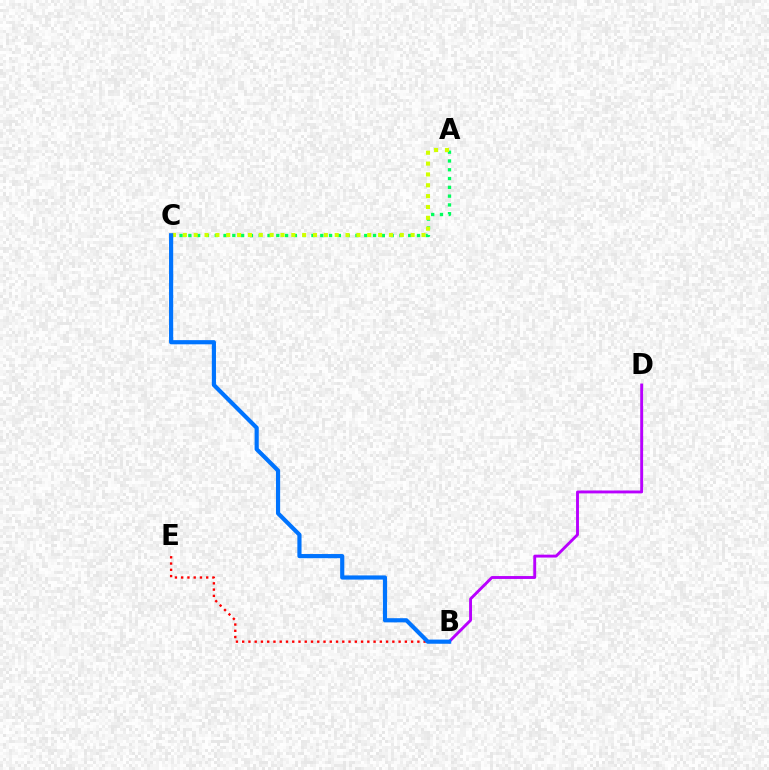{('B', 'D'): [{'color': '#b900ff', 'line_style': 'solid', 'thickness': 2.08}], ('A', 'C'): [{'color': '#00ff5c', 'line_style': 'dotted', 'thickness': 2.39}, {'color': '#d1ff00', 'line_style': 'dotted', 'thickness': 2.95}], ('B', 'E'): [{'color': '#ff0000', 'line_style': 'dotted', 'thickness': 1.7}], ('B', 'C'): [{'color': '#0074ff', 'line_style': 'solid', 'thickness': 3.0}]}